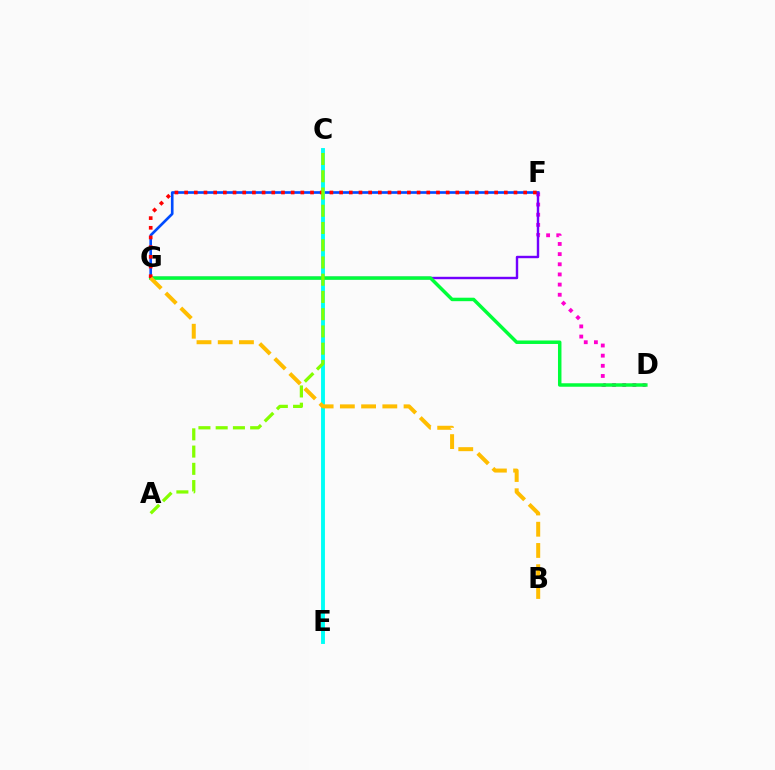{('D', 'F'): [{'color': '#ff00cf', 'line_style': 'dotted', 'thickness': 2.76}], ('F', 'G'): [{'color': '#004bff', 'line_style': 'solid', 'thickness': 1.91}, {'color': '#7200ff', 'line_style': 'solid', 'thickness': 1.74}, {'color': '#ff0000', 'line_style': 'dotted', 'thickness': 2.63}], ('C', 'E'): [{'color': '#00fff6', 'line_style': 'solid', 'thickness': 2.8}], ('D', 'G'): [{'color': '#00ff39', 'line_style': 'solid', 'thickness': 2.5}], ('A', 'C'): [{'color': '#84ff00', 'line_style': 'dashed', 'thickness': 2.34}], ('B', 'G'): [{'color': '#ffbd00', 'line_style': 'dashed', 'thickness': 2.88}]}